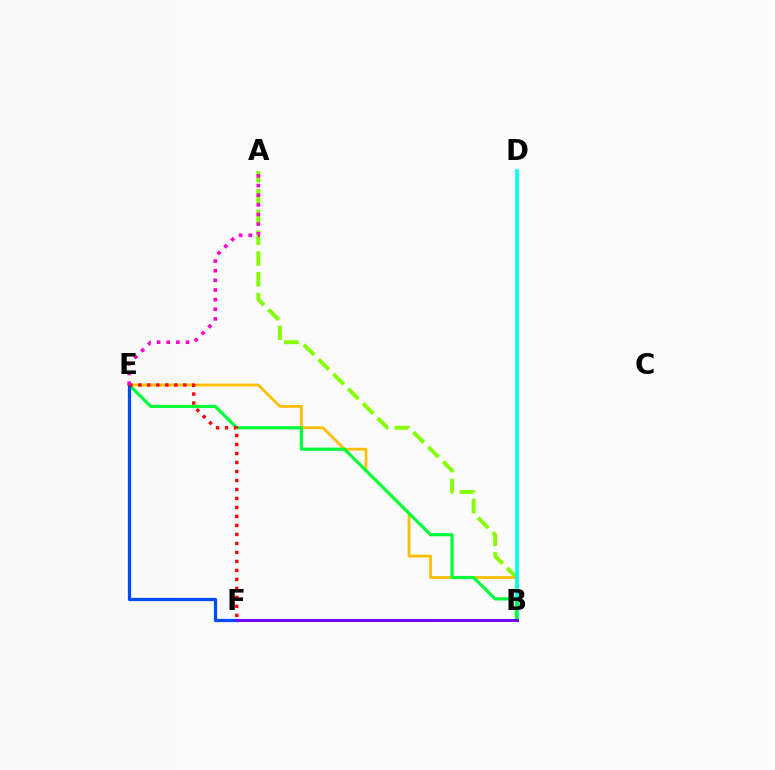{('A', 'B'): [{'color': '#84ff00', 'line_style': 'dashed', 'thickness': 2.83}], ('B', 'E'): [{'color': '#ffbd00', 'line_style': 'solid', 'thickness': 2.0}, {'color': '#00ff39', 'line_style': 'solid', 'thickness': 2.28}], ('B', 'D'): [{'color': '#00fff6', 'line_style': 'solid', 'thickness': 2.68}], ('E', 'F'): [{'color': '#004bff', 'line_style': 'solid', 'thickness': 2.33}, {'color': '#ff0000', 'line_style': 'dotted', 'thickness': 2.44}], ('B', 'F'): [{'color': '#7200ff', 'line_style': 'solid', 'thickness': 2.21}], ('A', 'E'): [{'color': '#ff00cf', 'line_style': 'dotted', 'thickness': 2.62}]}